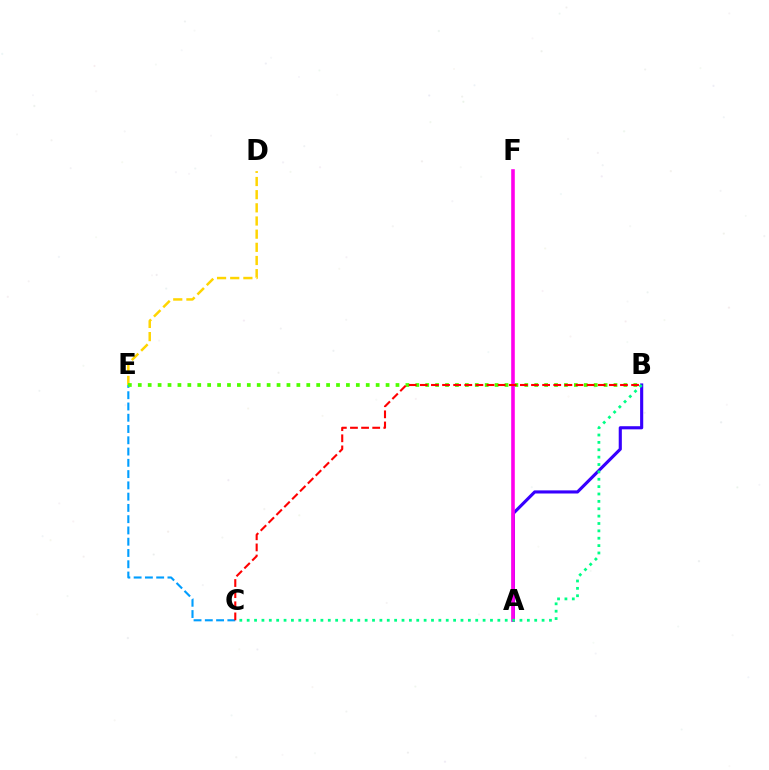{('C', 'E'): [{'color': '#009eff', 'line_style': 'dashed', 'thickness': 1.53}], ('A', 'B'): [{'color': '#3700ff', 'line_style': 'solid', 'thickness': 2.25}], ('D', 'E'): [{'color': '#ffd500', 'line_style': 'dashed', 'thickness': 1.79}], ('B', 'E'): [{'color': '#4fff00', 'line_style': 'dotted', 'thickness': 2.69}], ('A', 'F'): [{'color': '#ff00ed', 'line_style': 'solid', 'thickness': 2.59}], ('B', 'C'): [{'color': '#00ff86', 'line_style': 'dotted', 'thickness': 2.0}, {'color': '#ff0000', 'line_style': 'dashed', 'thickness': 1.51}]}